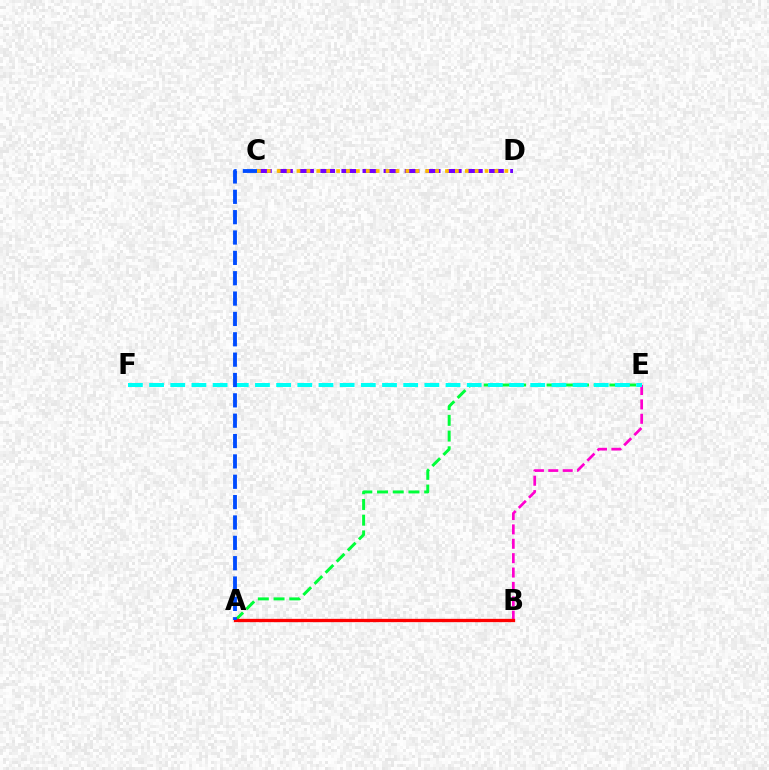{('B', 'E'): [{'color': '#ff00cf', 'line_style': 'dashed', 'thickness': 1.95}], ('C', 'D'): [{'color': '#7200ff', 'line_style': 'dashed', 'thickness': 2.87}, {'color': '#ffbd00', 'line_style': 'dotted', 'thickness': 2.69}], ('A', 'B'): [{'color': '#84ff00', 'line_style': 'dotted', 'thickness': 2.06}, {'color': '#ff0000', 'line_style': 'solid', 'thickness': 2.38}], ('A', 'E'): [{'color': '#00ff39', 'line_style': 'dashed', 'thickness': 2.13}], ('E', 'F'): [{'color': '#00fff6', 'line_style': 'dashed', 'thickness': 2.88}], ('A', 'C'): [{'color': '#004bff', 'line_style': 'dashed', 'thickness': 2.77}]}